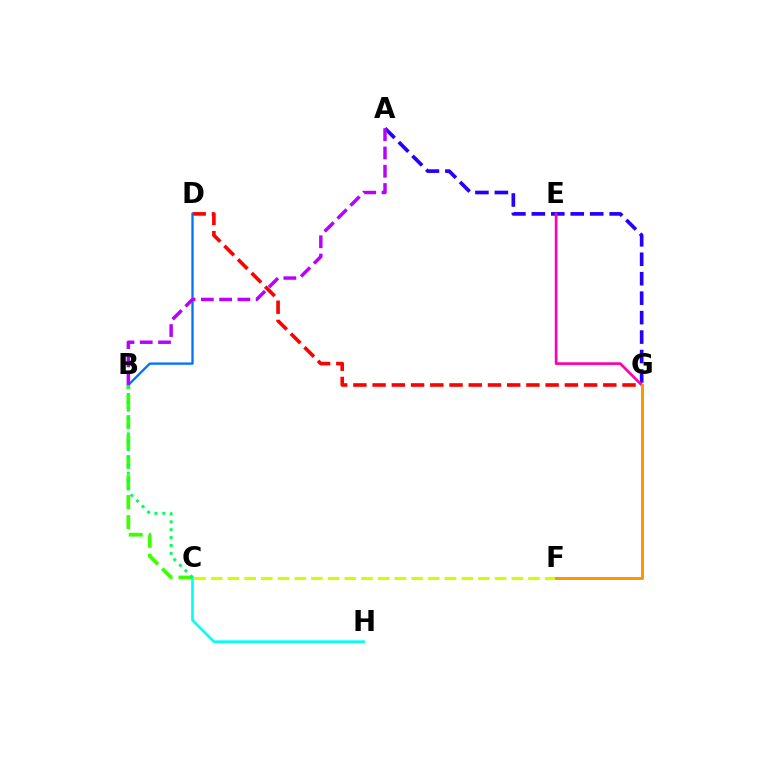{('B', 'C'): [{'color': '#3dff00', 'line_style': 'dashed', 'thickness': 2.72}, {'color': '#00ff5c', 'line_style': 'dotted', 'thickness': 2.14}], ('C', 'H'): [{'color': '#00fff6', 'line_style': 'solid', 'thickness': 1.9}], ('A', 'G'): [{'color': '#2500ff', 'line_style': 'dashed', 'thickness': 2.64}], ('D', 'G'): [{'color': '#ff0000', 'line_style': 'dashed', 'thickness': 2.61}], ('C', 'F'): [{'color': '#d1ff00', 'line_style': 'dashed', 'thickness': 2.27}], ('E', 'G'): [{'color': '#ff00ac', 'line_style': 'solid', 'thickness': 1.92}], ('B', 'D'): [{'color': '#0074ff', 'line_style': 'solid', 'thickness': 1.68}], ('A', 'B'): [{'color': '#b900ff', 'line_style': 'dashed', 'thickness': 2.48}], ('F', 'G'): [{'color': '#ff9400', 'line_style': 'solid', 'thickness': 2.13}]}